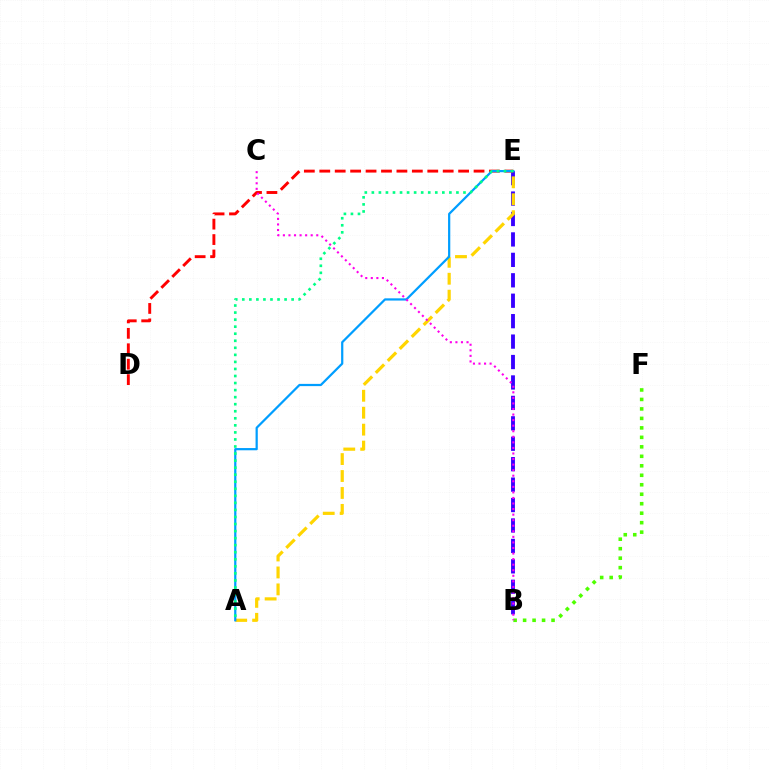{('B', 'F'): [{'color': '#4fff00', 'line_style': 'dotted', 'thickness': 2.58}], ('B', 'E'): [{'color': '#3700ff', 'line_style': 'dashed', 'thickness': 2.78}], ('D', 'E'): [{'color': '#ff0000', 'line_style': 'dashed', 'thickness': 2.1}], ('A', 'E'): [{'color': '#ffd500', 'line_style': 'dashed', 'thickness': 2.3}, {'color': '#009eff', 'line_style': 'solid', 'thickness': 1.6}, {'color': '#00ff86', 'line_style': 'dotted', 'thickness': 1.91}], ('B', 'C'): [{'color': '#ff00ed', 'line_style': 'dotted', 'thickness': 1.51}]}